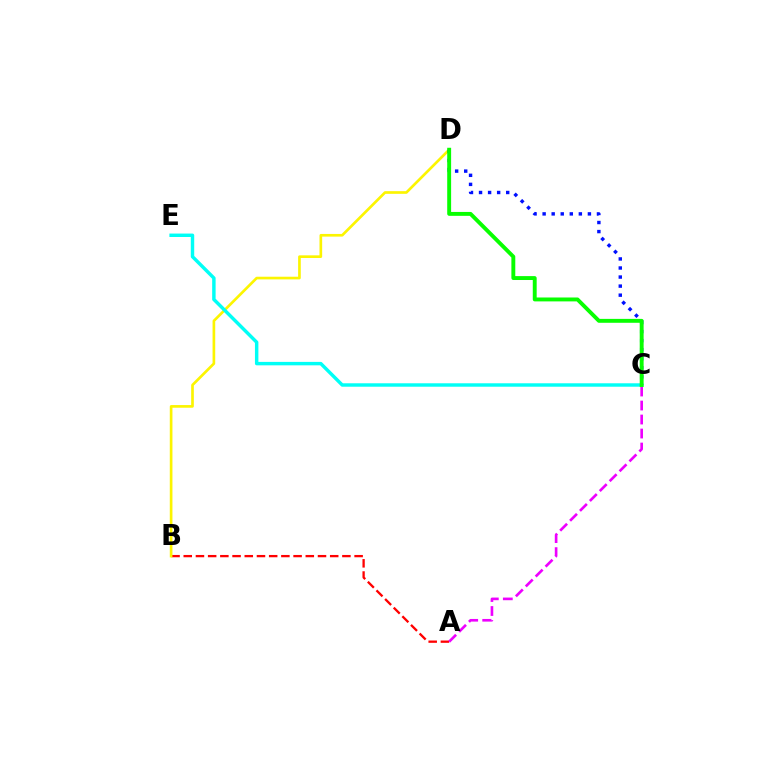{('A', 'B'): [{'color': '#ff0000', 'line_style': 'dashed', 'thickness': 1.66}], ('B', 'D'): [{'color': '#fcf500', 'line_style': 'solid', 'thickness': 1.92}], ('A', 'C'): [{'color': '#ee00ff', 'line_style': 'dashed', 'thickness': 1.9}], ('C', 'D'): [{'color': '#0010ff', 'line_style': 'dotted', 'thickness': 2.46}, {'color': '#08ff00', 'line_style': 'solid', 'thickness': 2.81}], ('C', 'E'): [{'color': '#00fff6', 'line_style': 'solid', 'thickness': 2.48}]}